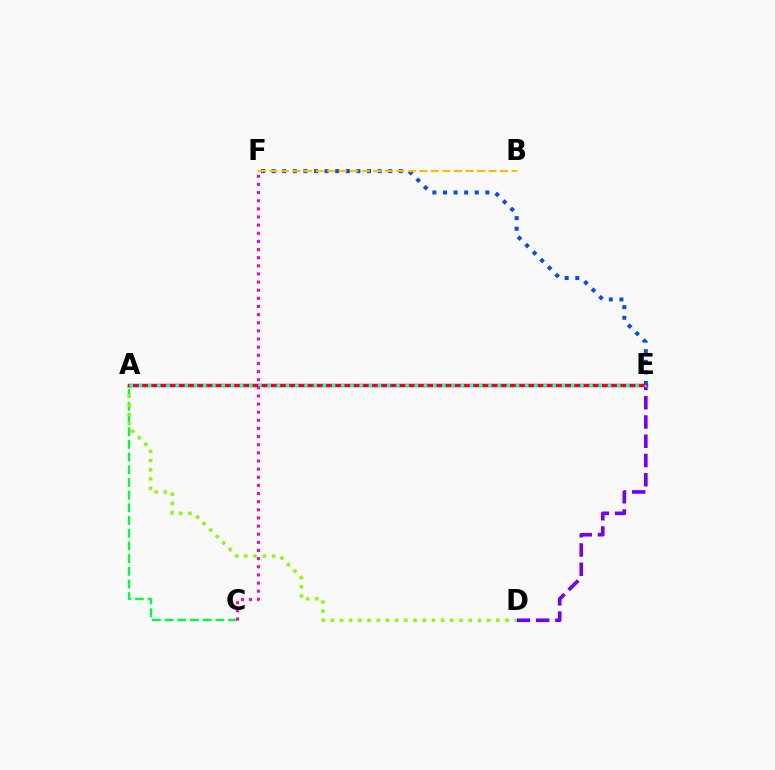{('A', 'C'): [{'color': '#00ff39', 'line_style': 'dashed', 'thickness': 1.72}], ('D', 'E'): [{'color': '#7200ff', 'line_style': 'dashed', 'thickness': 2.62}], ('A', 'D'): [{'color': '#84ff00', 'line_style': 'dotted', 'thickness': 2.5}], ('A', 'E'): [{'color': '#ff0000', 'line_style': 'solid', 'thickness': 2.48}, {'color': '#00fff6', 'line_style': 'dotted', 'thickness': 2.5}], ('C', 'F'): [{'color': '#ff00cf', 'line_style': 'dotted', 'thickness': 2.21}], ('E', 'F'): [{'color': '#004bff', 'line_style': 'dotted', 'thickness': 2.88}], ('B', 'F'): [{'color': '#ffbd00', 'line_style': 'dashed', 'thickness': 1.57}]}